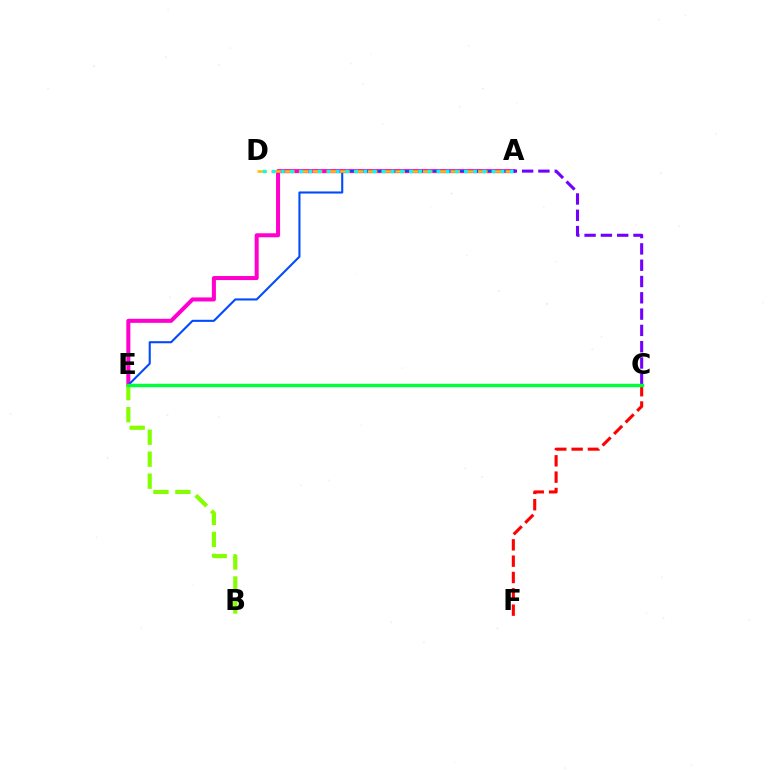{('A', 'E'): [{'color': '#ff00cf', 'line_style': 'solid', 'thickness': 2.9}, {'color': '#004bff', 'line_style': 'solid', 'thickness': 1.51}], ('C', 'F'): [{'color': '#ff0000', 'line_style': 'dashed', 'thickness': 2.22}], ('A', 'D'): [{'color': '#ffbd00', 'line_style': 'dashed', 'thickness': 1.87}, {'color': '#00fff6', 'line_style': 'dotted', 'thickness': 2.49}], ('A', 'C'): [{'color': '#7200ff', 'line_style': 'dashed', 'thickness': 2.21}], ('B', 'E'): [{'color': '#84ff00', 'line_style': 'dashed', 'thickness': 2.99}], ('C', 'E'): [{'color': '#00ff39', 'line_style': 'solid', 'thickness': 2.46}]}